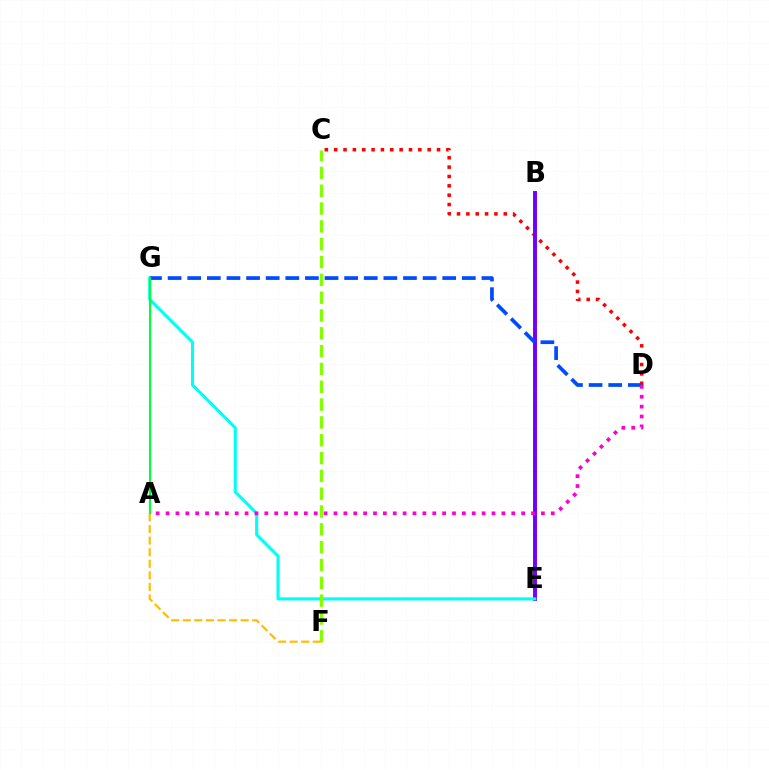{('C', 'D'): [{'color': '#ff0000', 'line_style': 'dotted', 'thickness': 2.54}], ('B', 'E'): [{'color': '#7200ff', 'line_style': 'solid', 'thickness': 2.83}], ('E', 'G'): [{'color': '#00fff6', 'line_style': 'solid', 'thickness': 2.23}], ('C', 'F'): [{'color': '#84ff00', 'line_style': 'dashed', 'thickness': 2.42}], ('A', 'F'): [{'color': '#ffbd00', 'line_style': 'dashed', 'thickness': 1.57}], ('D', 'G'): [{'color': '#004bff', 'line_style': 'dashed', 'thickness': 2.66}], ('A', 'D'): [{'color': '#ff00cf', 'line_style': 'dotted', 'thickness': 2.68}], ('A', 'G'): [{'color': '#00ff39', 'line_style': 'solid', 'thickness': 1.53}]}